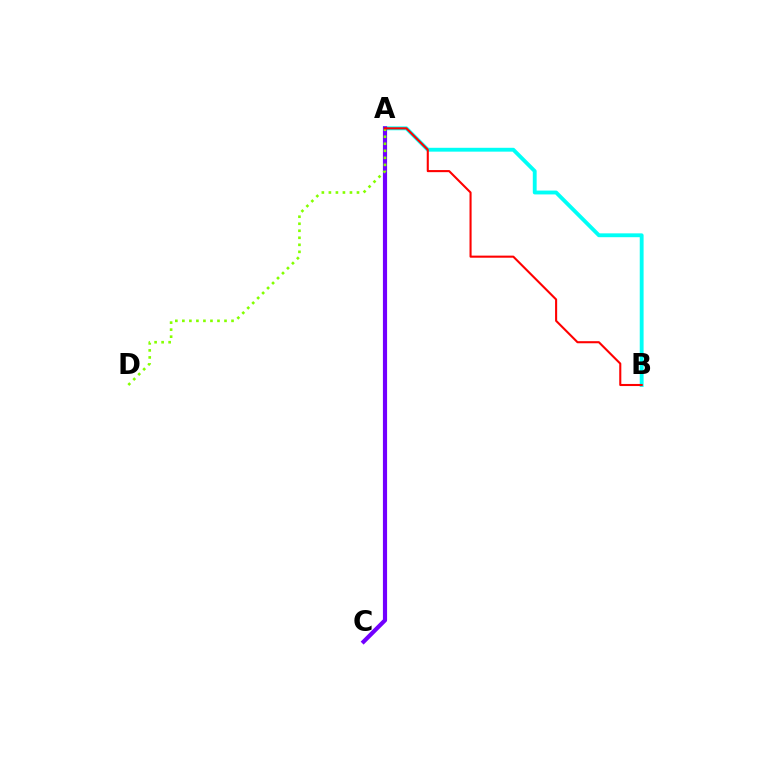{('A', 'B'): [{'color': '#00fff6', 'line_style': 'solid', 'thickness': 2.78}, {'color': '#ff0000', 'line_style': 'solid', 'thickness': 1.5}], ('A', 'C'): [{'color': '#7200ff', 'line_style': 'solid', 'thickness': 3.0}], ('A', 'D'): [{'color': '#84ff00', 'line_style': 'dotted', 'thickness': 1.91}]}